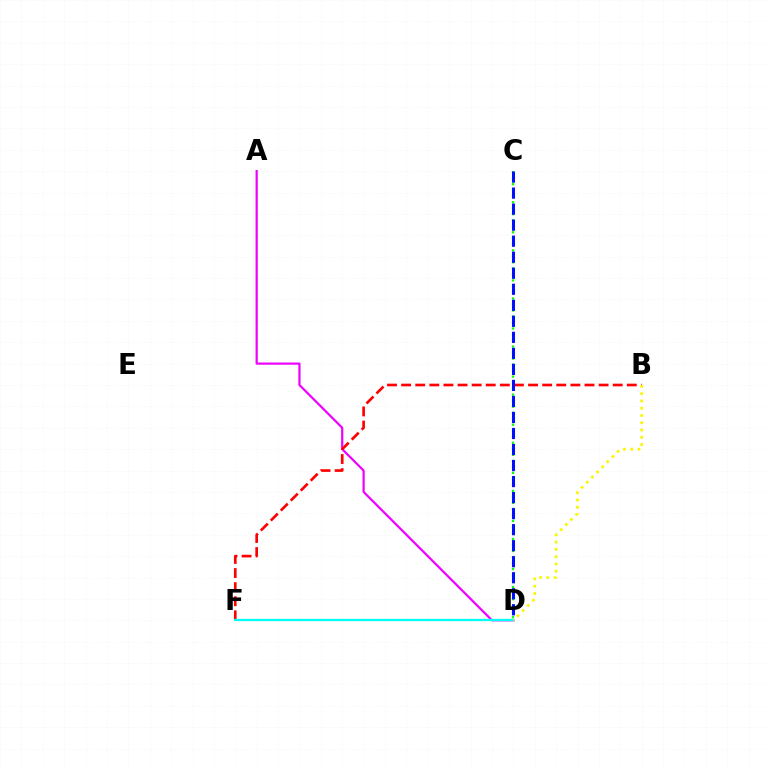{('A', 'D'): [{'color': '#ee00ff', 'line_style': 'solid', 'thickness': 1.59}], ('B', 'F'): [{'color': '#ff0000', 'line_style': 'dashed', 'thickness': 1.92}], ('C', 'D'): [{'color': '#08ff00', 'line_style': 'dotted', 'thickness': 1.63}, {'color': '#0010ff', 'line_style': 'dashed', 'thickness': 2.18}], ('D', 'F'): [{'color': '#00fff6', 'line_style': 'solid', 'thickness': 1.66}], ('B', 'D'): [{'color': '#fcf500', 'line_style': 'dotted', 'thickness': 1.98}]}